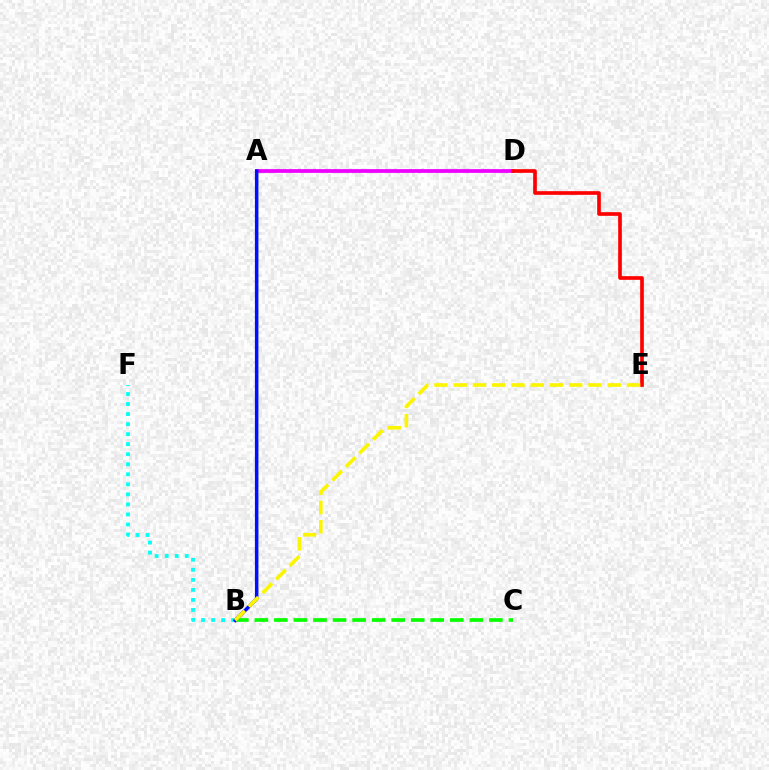{('B', 'C'): [{'color': '#08ff00', 'line_style': 'dashed', 'thickness': 2.66}], ('B', 'F'): [{'color': '#00fff6', 'line_style': 'dotted', 'thickness': 2.73}], ('A', 'D'): [{'color': '#ee00ff', 'line_style': 'solid', 'thickness': 2.7}], ('A', 'B'): [{'color': '#0010ff', 'line_style': 'solid', 'thickness': 2.54}], ('D', 'E'): [{'color': '#ff0000', 'line_style': 'solid', 'thickness': 2.64}], ('B', 'E'): [{'color': '#fcf500', 'line_style': 'dashed', 'thickness': 2.62}]}